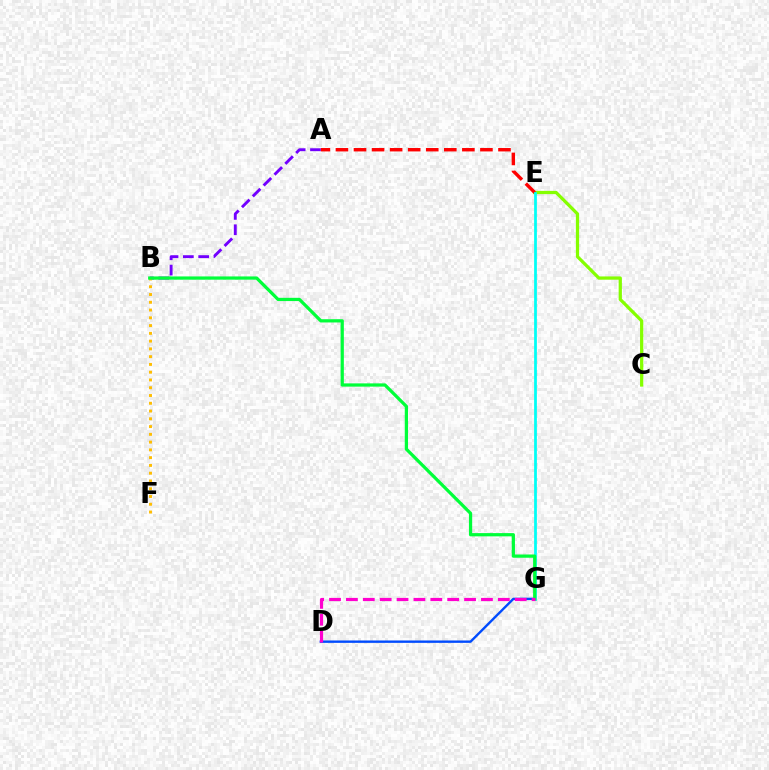{('A', 'B'): [{'color': '#7200ff', 'line_style': 'dashed', 'thickness': 2.08}], ('C', 'E'): [{'color': '#84ff00', 'line_style': 'solid', 'thickness': 2.33}], ('A', 'E'): [{'color': '#ff0000', 'line_style': 'dashed', 'thickness': 2.45}], ('B', 'F'): [{'color': '#ffbd00', 'line_style': 'dotted', 'thickness': 2.11}], ('D', 'G'): [{'color': '#004bff', 'line_style': 'solid', 'thickness': 1.71}, {'color': '#ff00cf', 'line_style': 'dashed', 'thickness': 2.29}], ('E', 'G'): [{'color': '#00fff6', 'line_style': 'solid', 'thickness': 1.99}], ('B', 'G'): [{'color': '#00ff39', 'line_style': 'solid', 'thickness': 2.34}]}